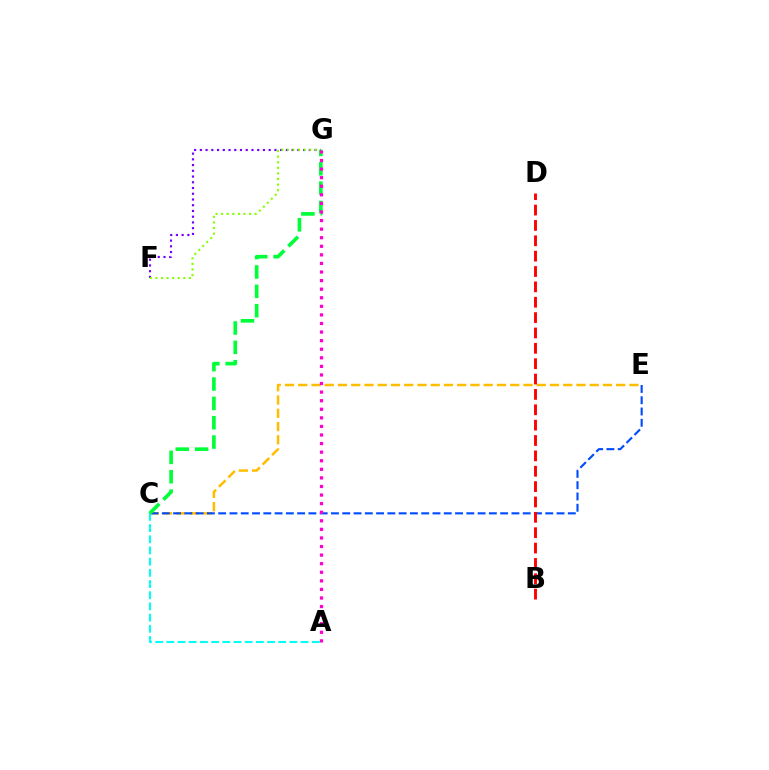{('C', 'E'): [{'color': '#ffbd00', 'line_style': 'dashed', 'thickness': 1.8}, {'color': '#004bff', 'line_style': 'dashed', 'thickness': 1.53}], ('A', 'C'): [{'color': '#00fff6', 'line_style': 'dashed', 'thickness': 1.52}], ('B', 'D'): [{'color': '#ff0000', 'line_style': 'dashed', 'thickness': 2.09}], ('C', 'G'): [{'color': '#00ff39', 'line_style': 'dashed', 'thickness': 2.63}], ('F', 'G'): [{'color': '#7200ff', 'line_style': 'dotted', 'thickness': 1.56}, {'color': '#84ff00', 'line_style': 'dotted', 'thickness': 1.52}], ('A', 'G'): [{'color': '#ff00cf', 'line_style': 'dotted', 'thickness': 2.33}]}